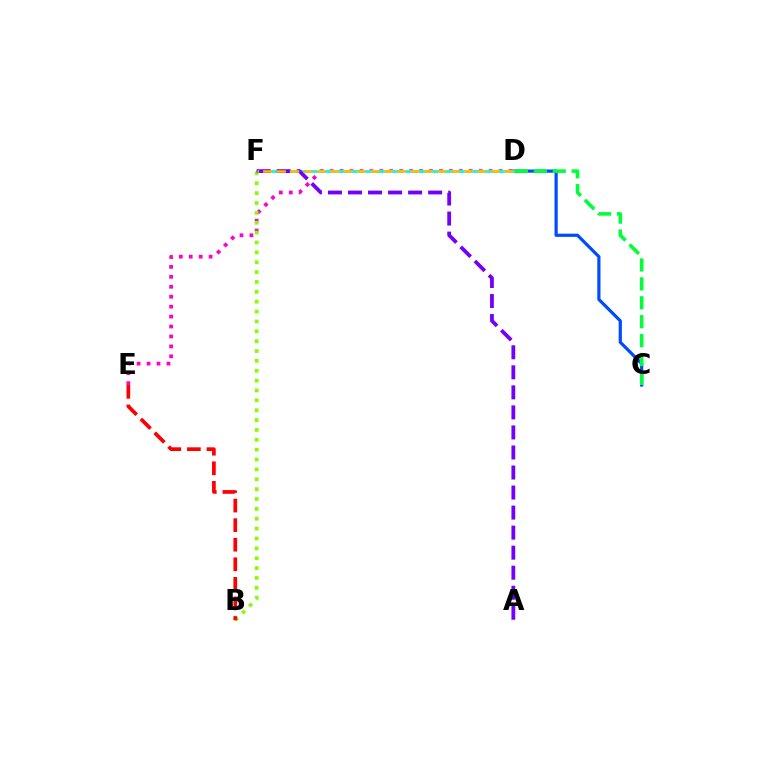{('D', 'E'): [{'color': '#ff00cf', 'line_style': 'dotted', 'thickness': 2.7}], ('C', 'D'): [{'color': '#004bff', 'line_style': 'solid', 'thickness': 2.3}, {'color': '#00ff39', 'line_style': 'dashed', 'thickness': 2.57}], ('D', 'F'): [{'color': '#00fff6', 'line_style': 'solid', 'thickness': 2.05}, {'color': '#ffbd00', 'line_style': 'dashed', 'thickness': 1.82}], ('B', 'F'): [{'color': '#84ff00', 'line_style': 'dotted', 'thickness': 2.68}], ('A', 'F'): [{'color': '#7200ff', 'line_style': 'dashed', 'thickness': 2.72}], ('B', 'E'): [{'color': '#ff0000', 'line_style': 'dashed', 'thickness': 2.66}]}